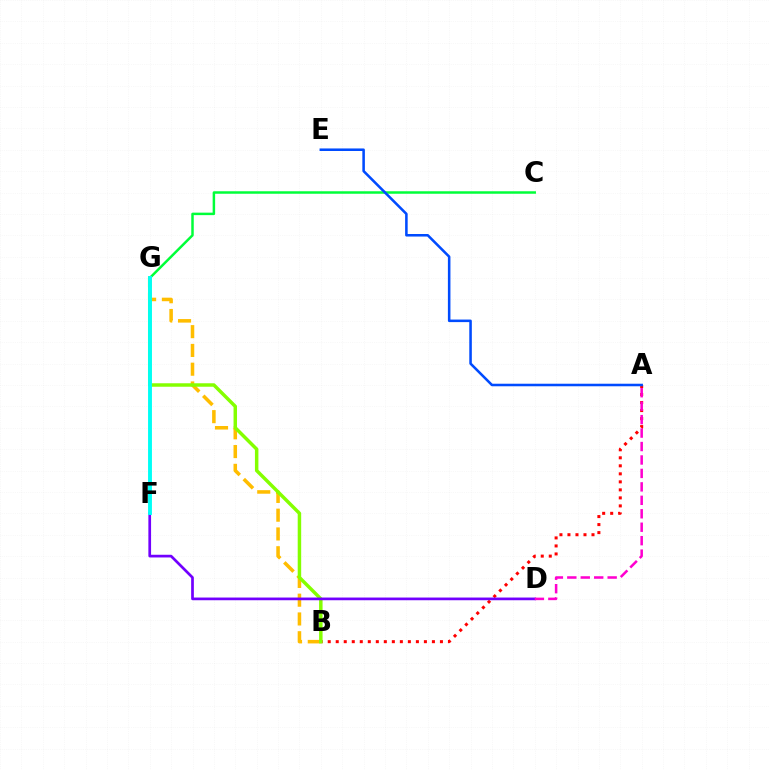{('B', 'G'): [{'color': '#ffbd00', 'line_style': 'dashed', 'thickness': 2.55}, {'color': '#84ff00', 'line_style': 'solid', 'thickness': 2.5}], ('A', 'B'): [{'color': '#ff0000', 'line_style': 'dotted', 'thickness': 2.18}], ('C', 'G'): [{'color': '#00ff39', 'line_style': 'solid', 'thickness': 1.79}], ('D', 'F'): [{'color': '#7200ff', 'line_style': 'solid', 'thickness': 1.95}], ('F', 'G'): [{'color': '#00fff6', 'line_style': 'solid', 'thickness': 2.8}], ('A', 'D'): [{'color': '#ff00cf', 'line_style': 'dashed', 'thickness': 1.83}], ('A', 'E'): [{'color': '#004bff', 'line_style': 'solid', 'thickness': 1.83}]}